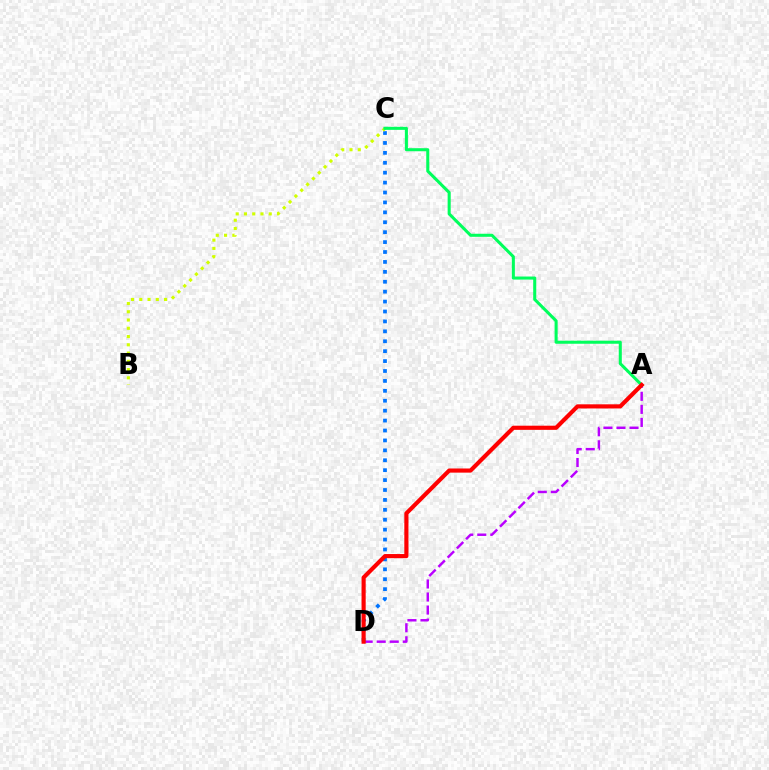{('C', 'D'): [{'color': '#0074ff', 'line_style': 'dotted', 'thickness': 2.69}], ('B', 'C'): [{'color': '#d1ff00', 'line_style': 'dotted', 'thickness': 2.24}], ('A', 'D'): [{'color': '#b900ff', 'line_style': 'dashed', 'thickness': 1.77}, {'color': '#ff0000', 'line_style': 'solid', 'thickness': 2.99}], ('A', 'C'): [{'color': '#00ff5c', 'line_style': 'solid', 'thickness': 2.2}]}